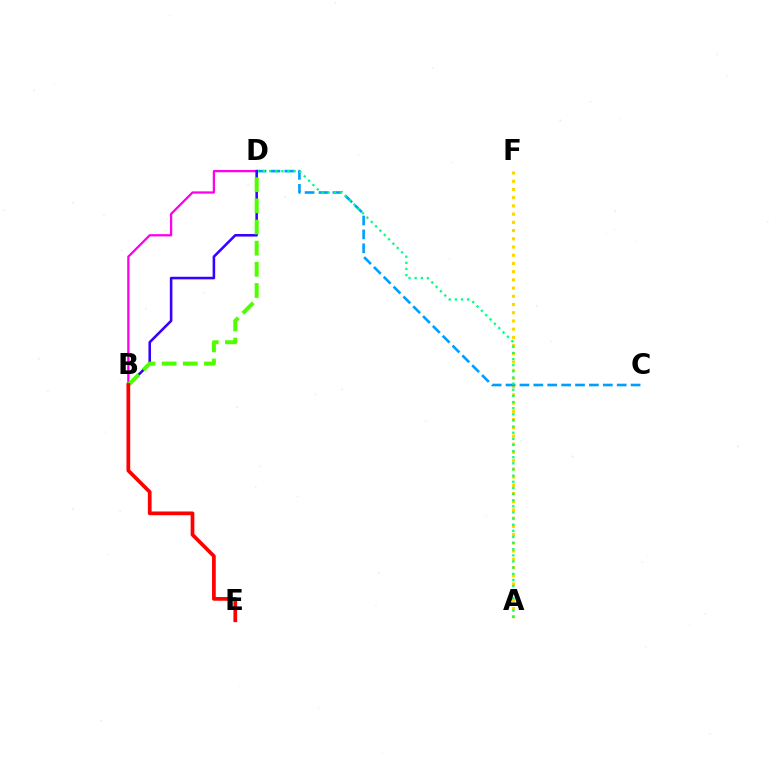{('B', 'D'): [{'color': '#ff00ed', 'line_style': 'solid', 'thickness': 1.63}, {'color': '#3700ff', 'line_style': 'solid', 'thickness': 1.85}, {'color': '#4fff00', 'line_style': 'dashed', 'thickness': 2.87}], ('A', 'F'): [{'color': '#ffd500', 'line_style': 'dotted', 'thickness': 2.23}], ('C', 'D'): [{'color': '#009eff', 'line_style': 'dashed', 'thickness': 1.89}], ('A', 'D'): [{'color': '#00ff86', 'line_style': 'dotted', 'thickness': 1.67}], ('B', 'E'): [{'color': '#ff0000', 'line_style': 'solid', 'thickness': 2.68}]}